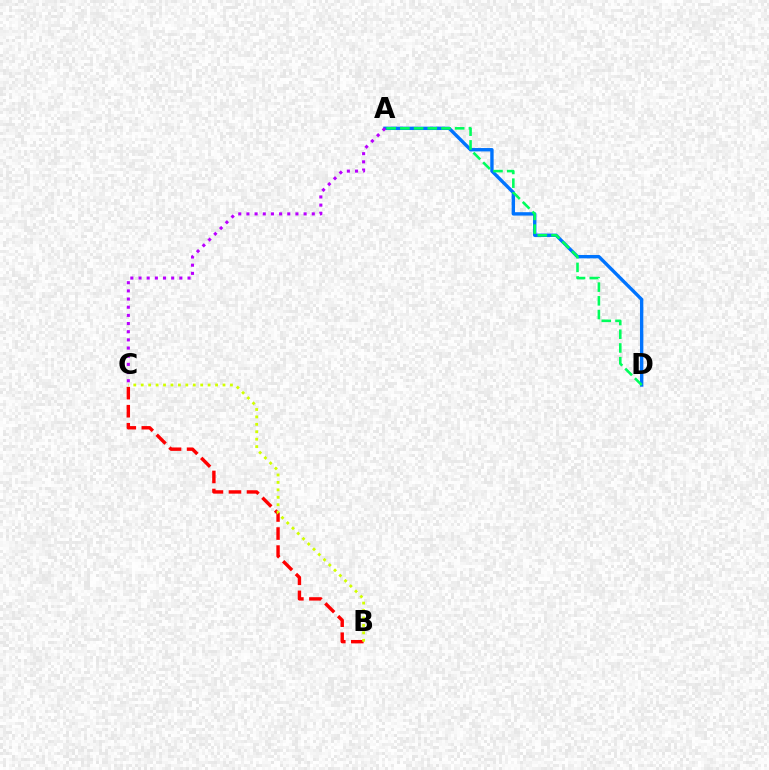{('B', 'C'): [{'color': '#ff0000', 'line_style': 'dashed', 'thickness': 2.45}, {'color': '#d1ff00', 'line_style': 'dotted', 'thickness': 2.02}], ('A', 'D'): [{'color': '#0074ff', 'line_style': 'solid', 'thickness': 2.43}, {'color': '#00ff5c', 'line_style': 'dashed', 'thickness': 1.86}], ('A', 'C'): [{'color': '#b900ff', 'line_style': 'dotted', 'thickness': 2.22}]}